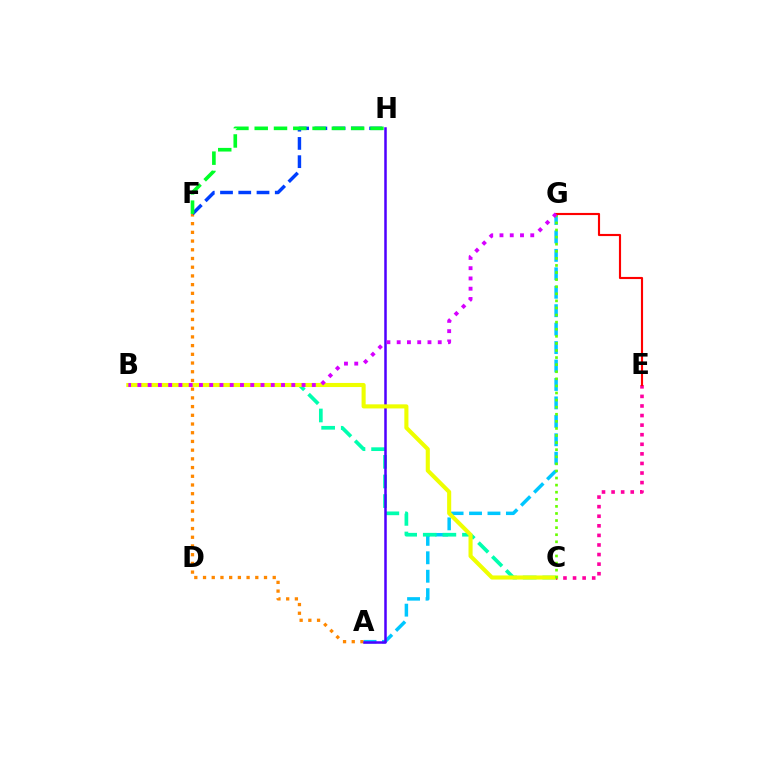{('A', 'G'): [{'color': '#00c7ff', 'line_style': 'dashed', 'thickness': 2.51}], ('B', 'C'): [{'color': '#00ffaf', 'line_style': 'dashed', 'thickness': 2.66}, {'color': '#eeff00', 'line_style': 'solid', 'thickness': 2.95}], ('A', 'F'): [{'color': '#ff8800', 'line_style': 'dotted', 'thickness': 2.37}], ('A', 'H'): [{'color': '#4f00ff', 'line_style': 'solid', 'thickness': 1.81}], ('F', 'H'): [{'color': '#003fff', 'line_style': 'dashed', 'thickness': 2.48}, {'color': '#00ff27', 'line_style': 'dashed', 'thickness': 2.62}], ('C', 'E'): [{'color': '#ff00a0', 'line_style': 'dotted', 'thickness': 2.6}], ('C', 'G'): [{'color': '#66ff00', 'line_style': 'dotted', 'thickness': 1.93}], ('E', 'G'): [{'color': '#ff0000', 'line_style': 'solid', 'thickness': 1.54}], ('B', 'G'): [{'color': '#d600ff', 'line_style': 'dotted', 'thickness': 2.79}]}